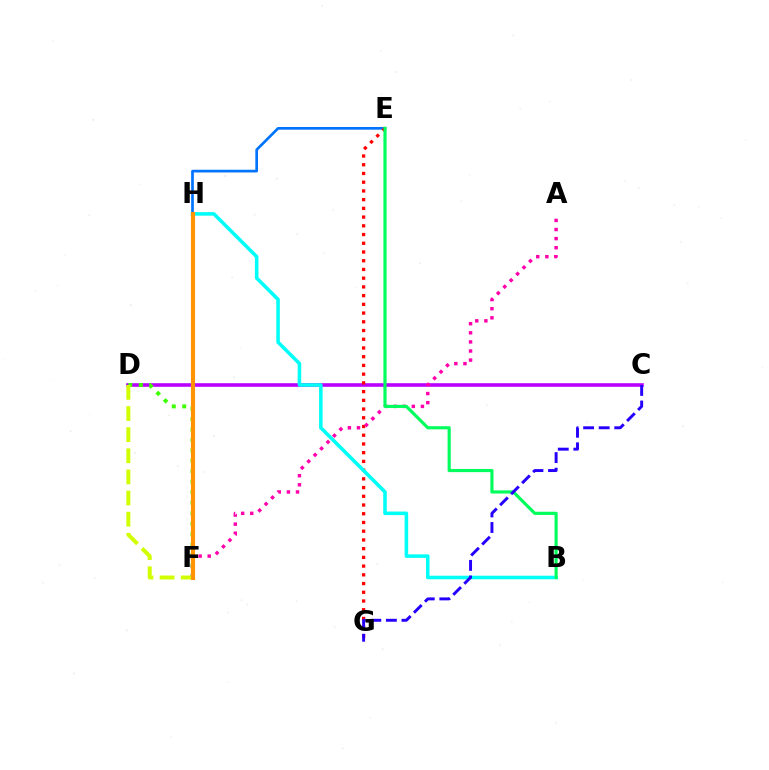{('C', 'D'): [{'color': '#b900ff', 'line_style': 'solid', 'thickness': 2.59}], ('D', 'F'): [{'color': '#3dff00', 'line_style': 'dotted', 'thickness': 2.84}, {'color': '#d1ff00', 'line_style': 'dashed', 'thickness': 2.87}], ('E', 'H'): [{'color': '#0074ff', 'line_style': 'solid', 'thickness': 1.94}], ('E', 'G'): [{'color': '#ff0000', 'line_style': 'dotted', 'thickness': 2.37}], ('A', 'F'): [{'color': '#ff00ac', 'line_style': 'dotted', 'thickness': 2.47}], ('B', 'H'): [{'color': '#00fff6', 'line_style': 'solid', 'thickness': 2.56}], ('F', 'H'): [{'color': '#ff9400', 'line_style': 'solid', 'thickness': 2.98}], ('B', 'E'): [{'color': '#00ff5c', 'line_style': 'solid', 'thickness': 2.28}], ('C', 'G'): [{'color': '#2500ff', 'line_style': 'dashed', 'thickness': 2.12}]}